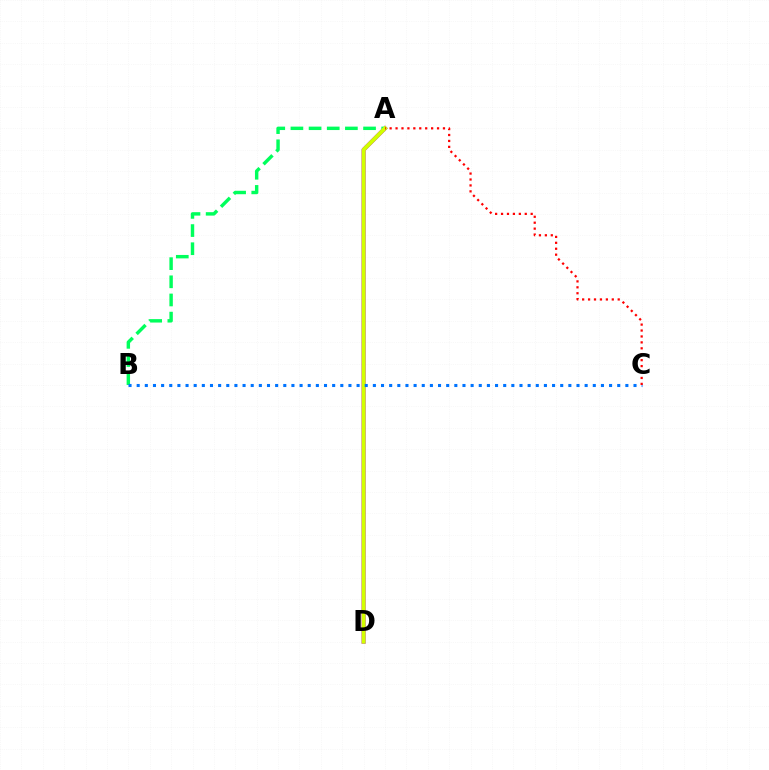{('A', 'D'): [{'color': '#b900ff', 'line_style': 'solid', 'thickness': 2.95}, {'color': '#d1ff00', 'line_style': 'solid', 'thickness': 2.87}], ('A', 'B'): [{'color': '#00ff5c', 'line_style': 'dashed', 'thickness': 2.47}], ('B', 'C'): [{'color': '#0074ff', 'line_style': 'dotted', 'thickness': 2.21}], ('A', 'C'): [{'color': '#ff0000', 'line_style': 'dotted', 'thickness': 1.61}]}